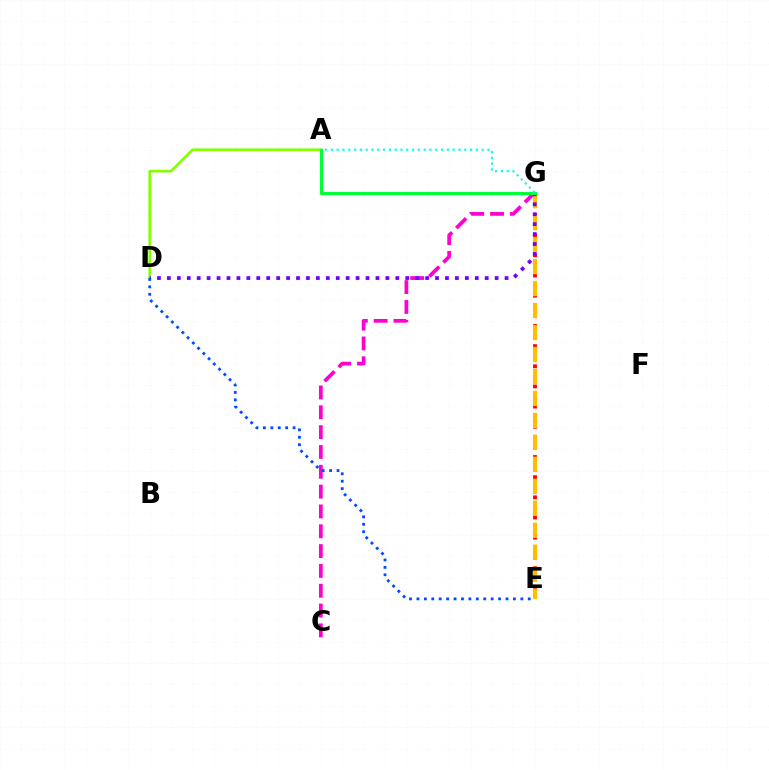{('A', 'D'): [{'color': '#84ff00', 'line_style': 'solid', 'thickness': 1.86}], ('E', 'G'): [{'color': '#ff0000', 'line_style': 'dotted', 'thickness': 2.74}, {'color': '#ffbd00', 'line_style': 'dashed', 'thickness': 2.99}], ('C', 'G'): [{'color': '#ff00cf', 'line_style': 'dashed', 'thickness': 2.69}], ('D', 'G'): [{'color': '#7200ff', 'line_style': 'dotted', 'thickness': 2.7}], ('A', 'G'): [{'color': '#00ff39', 'line_style': 'solid', 'thickness': 2.29}, {'color': '#00fff6', 'line_style': 'dotted', 'thickness': 1.58}], ('D', 'E'): [{'color': '#004bff', 'line_style': 'dotted', 'thickness': 2.02}]}